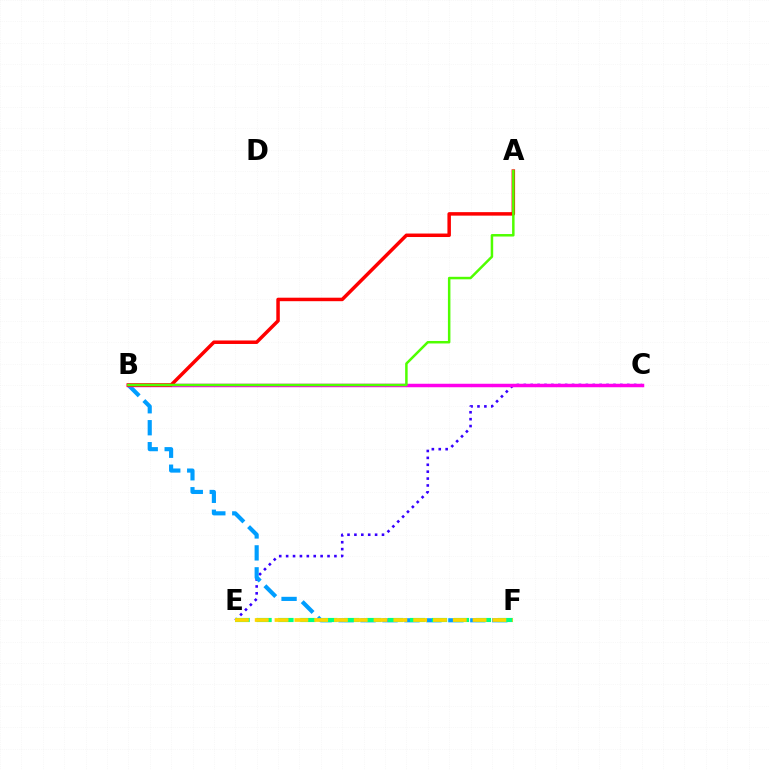{('C', 'E'): [{'color': '#3700ff', 'line_style': 'dotted', 'thickness': 1.87}], ('B', 'F'): [{'color': '#009eff', 'line_style': 'dashed', 'thickness': 2.98}], ('B', 'C'): [{'color': '#ff00ed', 'line_style': 'solid', 'thickness': 2.51}], ('E', 'F'): [{'color': '#00ff86', 'line_style': 'dashed', 'thickness': 2.98}, {'color': '#ffd500', 'line_style': 'dashed', 'thickness': 2.69}], ('A', 'B'): [{'color': '#ff0000', 'line_style': 'solid', 'thickness': 2.51}, {'color': '#4fff00', 'line_style': 'solid', 'thickness': 1.8}]}